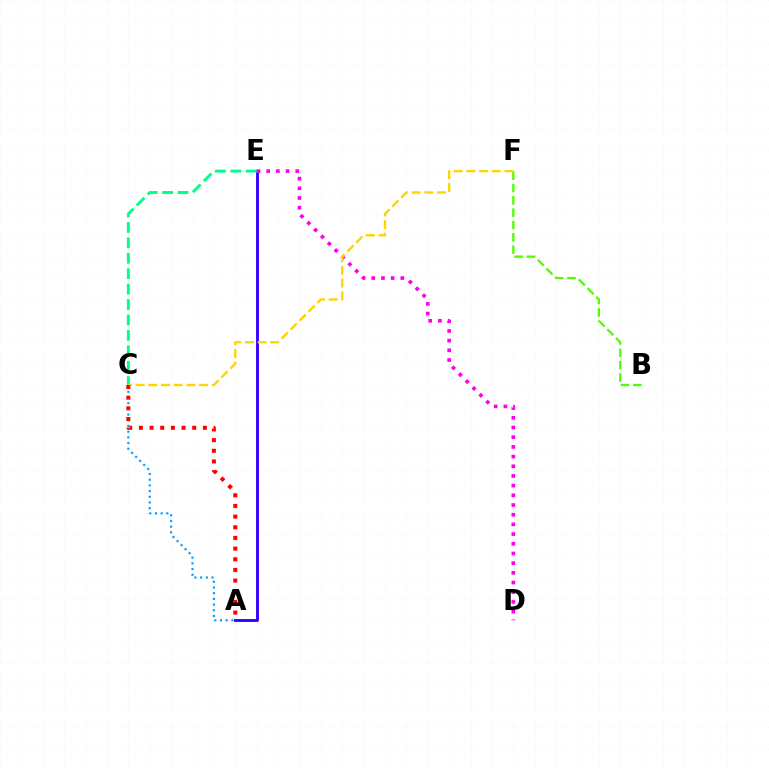{('A', 'E'): [{'color': '#3700ff', 'line_style': 'solid', 'thickness': 2.08}], ('D', 'E'): [{'color': '#ff00ed', 'line_style': 'dotted', 'thickness': 2.63}], ('B', 'F'): [{'color': '#4fff00', 'line_style': 'dashed', 'thickness': 1.67}], ('A', 'C'): [{'color': '#009eff', 'line_style': 'dotted', 'thickness': 1.55}, {'color': '#ff0000', 'line_style': 'dotted', 'thickness': 2.9}], ('C', 'E'): [{'color': '#00ff86', 'line_style': 'dashed', 'thickness': 2.09}], ('C', 'F'): [{'color': '#ffd500', 'line_style': 'dashed', 'thickness': 1.72}]}